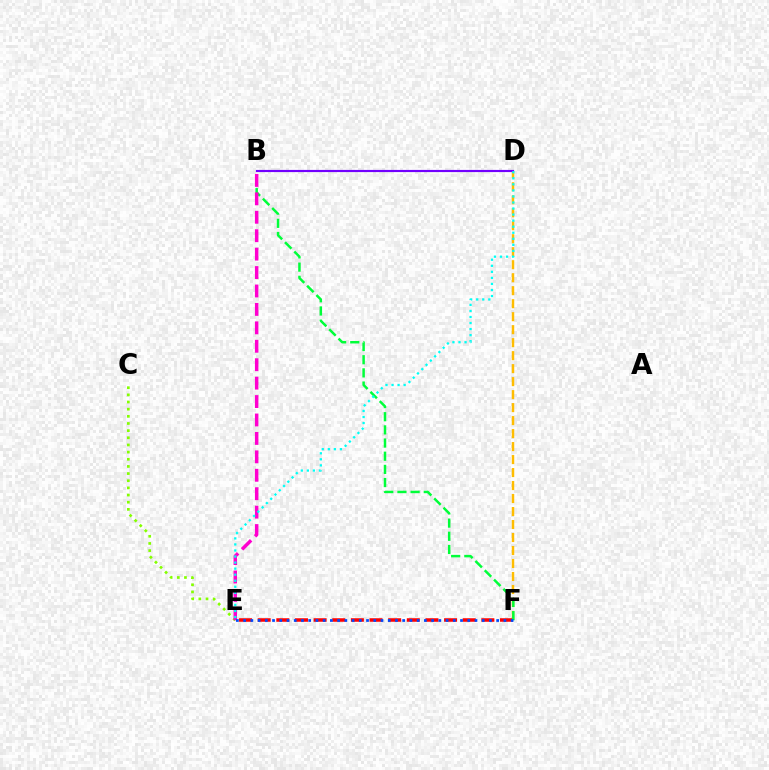{('D', 'F'): [{'color': '#ffbd00', 'line_style': 'dashed', 'thickness': 1.76}], ('C', 'E'): [{'color': '#84ff00', 'line_style': 'dotted', 'thickness': 1.94}], ('B', 'D'): [{'color': '#7200ff', 'line_style': 'solid', 'thickness': 1.57}], ('E', 'F'): [{'color': '#ff0000', 'line_style': 'dashed', 'thickness': 2.53}, {'color': '#004bff', 'line_style': 'dotted', 'thickness': 1.96}], ('B', 'F'): [{'color': '#00ff39', 'line_style': 'dashed', 'thickness': 1.79}], ('B', 'E'): [{'color': '#ff00cf', 'line_style': 'dashed', 'thickness': 2.5}], ('D', 'E'): [{'color': '#00fff6', 'line_style': 'dotted', 'thickness': 1.64}]}